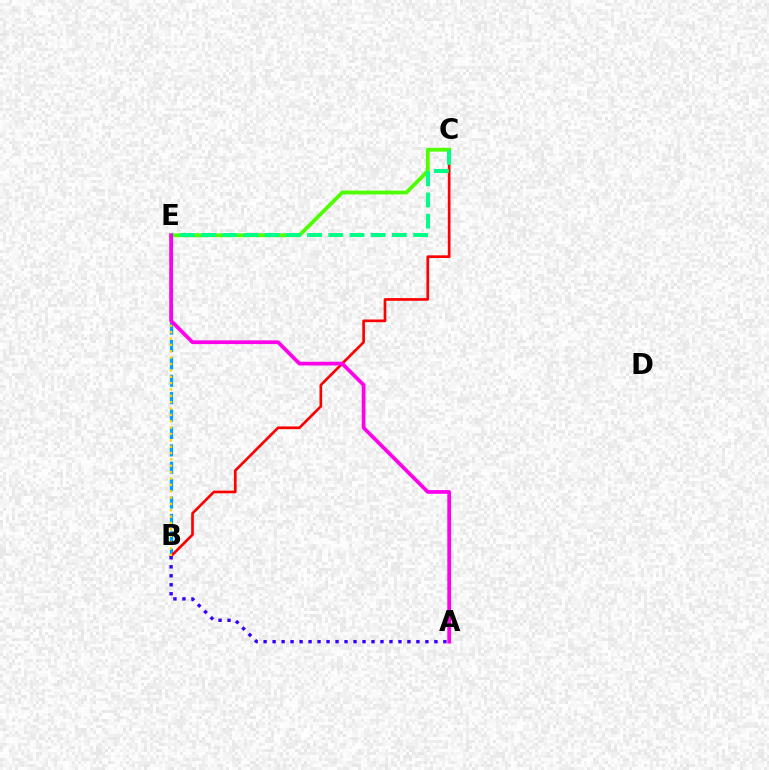{('B', 'E'): [{'color': '#009eff', 'line_style': 'dashed', 'thickness': 2.36}, {'color': '#ffd500', 'line_style': 'dotted', 'thickness': 1.73}], ('B', 'C'): [{'color': '#ff0000', 'line_style': 'solid', 'thickness': 1.93}], ('A', 'B'): [{'color': '#3700ff', 'line_style': 'dotted', 'thickness': 2.44}], ('C', 'E'): [{'color': '#4fff00', 'line_style': 'solid', 'thickness': 2.74}, {'color': '#00ff86', 'line_style': 'dashed', 'thickness': 2.88}], ('A', 'E'): [{'color': '#ff00ed', 'line_style': 'solid', 'thickness': 2.69}]}